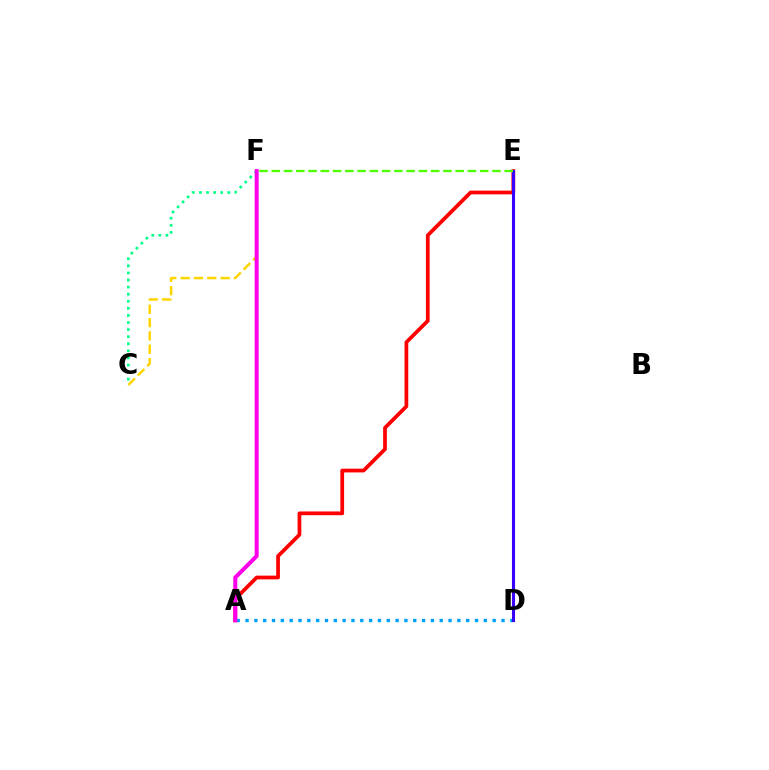{('A', 'E'): [{'color': '#ff0000', 'line_style': 'solid', 'thickness': 2.69}], ('C', 'F'): [{'color': '#ffd500', 'line_style': 'dashed', 'thickness': 1.81}, {'color': '#00ff86', 'line_style': 'dotted', 'thickness': 1.92}], ('A', 'D'): [{'color': '#009eff', 'line_style': 'dotted', 'thickness': 2.4}], ('A', 'F'): [{'color': '#ff00ed', 'line_style': 'solid', 'thickness': 2.89}], ('D', 'E'): [{'color': '#3700ff', 'line_style': 'solid', 'thickness': 2.21}], ('E', 'F'): [{'color': '#4fff00', 'line_style': 'dashed', 'thickness': 1.67}]}